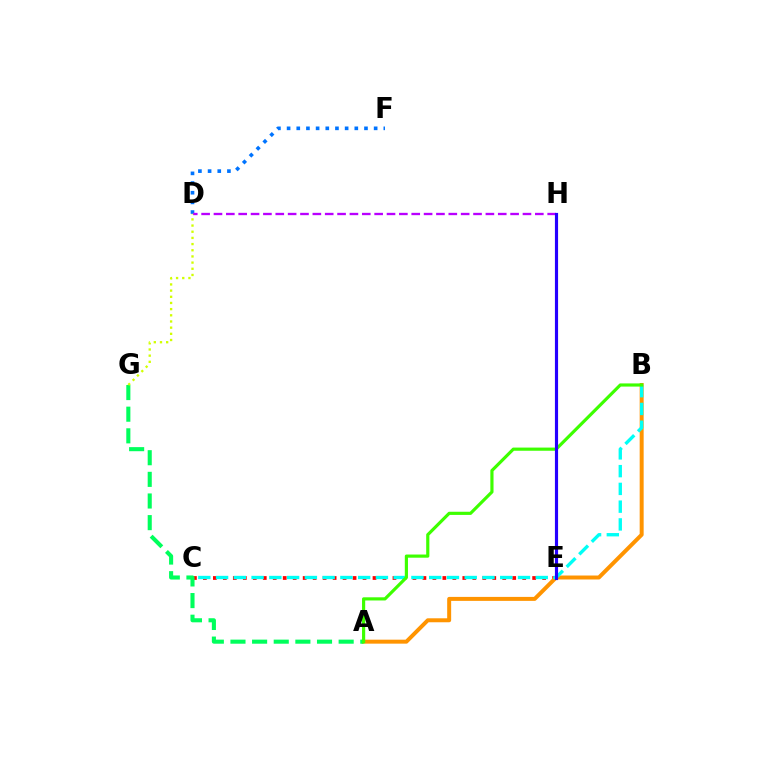{('D', 'F'): [{'color': '#0074ff', 'line_style': 'dotted', 'thickness': 2.63}], ('E', 'H'): [{'color': '#ff00ac', 'line_style': 'solid', 'thickness': 1.87}, {'color': '#2500ff', 'line_style': 'solid', 'thickness': 2.27}], ('C', 'E'): [{'color': '#ff0000', 'line_style': 'dotted', 'thickness': 2.71}], ('D', 'H'): [{'color': '#b900ff', 'line_style': 'dashed', 'thickness': 1.68}], ('A', 'B'): [{'color': '#ff9400', 'line_style': 'solid', 'thickness': 2.86}, {'color': '#3dff00', 'line_style': 'solid', 'thickness': 2.28}], ('B', 'C'): [{'color': '#00fff6', 'line_style': 'dashed', 'thickness': 2.41}], ('A', 'G'): [{'color': '#00ff5c', 'line_style': 'dashed', 'thickness': 2.94}], ('D', 'G'): [{'color': '#d1ff00', 'line_style': 'dotted', 'thickness': 1.68}]}